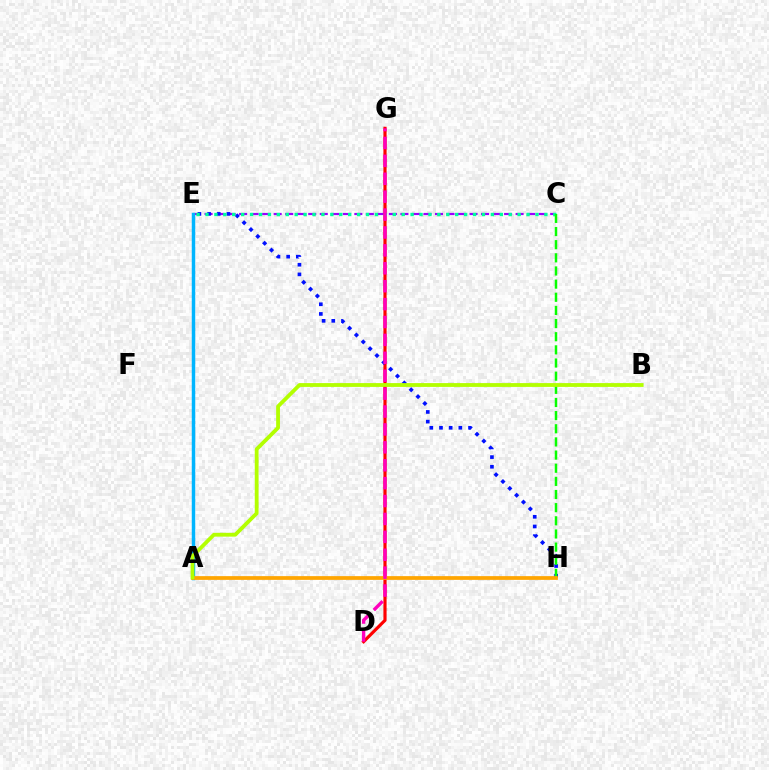{('C', 'E'): [{'color': '#9b00ff', 'line_style': 'dashed', 'thickness': 1.57}, {'color': '#00ff9d', 'line_style': 'dotted', 'thickness': 2.42}], ('D', 'G'): [{'color': '#ff0000', 'line_style': 'solid', 'thickness': 2.28}, {'color': '#ff00bd', 'line_style': 'dashed', 'thickness': 2.43}], ('E', 'H'): [{'color': '#0010ff', 'line_style': 'dotted', 'thickness': 2.63}], ('A', 'E'): [{'color': '#00b5ff', 'line_style': 'solid', 'thickness': 2.5}], ('C', 'H'): [{'color': '#08ff00', 'line_style': 'dashed', 'thickness': 1.79}], ('A', 'H'): [{'color': '#ffa500', 'line_style': 'solid', 'thickness': 2.69}], ('A', 'B'): [{'color': '#b3ff00', 'line_style': 'solid', 'thickness': 2.75}]}